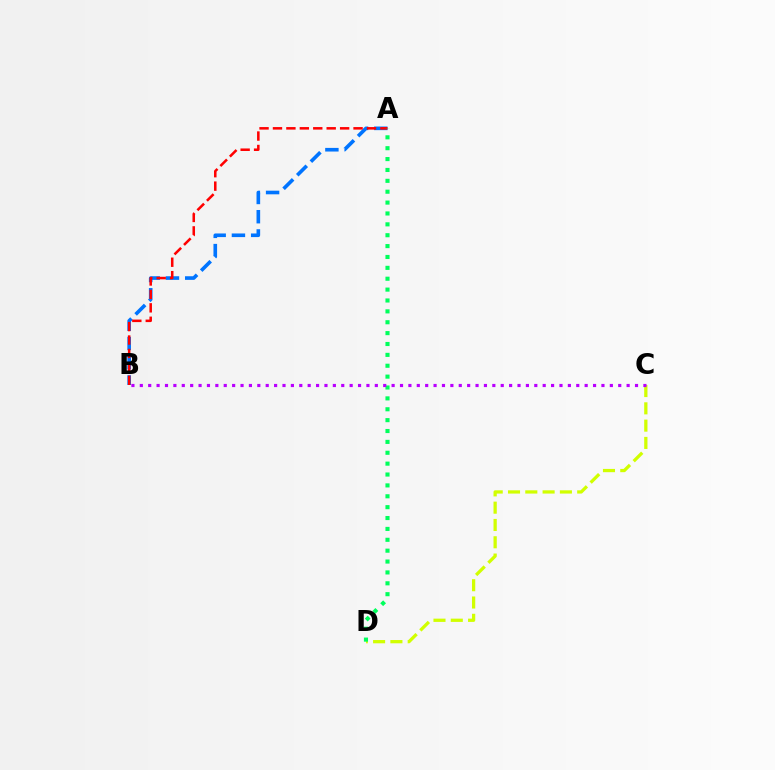{('A', 'B'): [{'color': '#0074ff', 'line_style': 'dashed', 'thickness': 2.61}, {'color': '#ff0000', 'line_style': 'dashed', 'thickness': 1.82}], ('C', 'D'): [{'color': '#d1ff00', 'line_style': 'dashed', 'thickness': 2.35}], ('A', 'D'): [{'color': '#00ff5c', 'line_style': 'dotted', 'thickness': 2.96}], ('B', 'C'): [{'color': '#b900ff', 'line_style': 'dotted', 'thickness': 2.28}]}